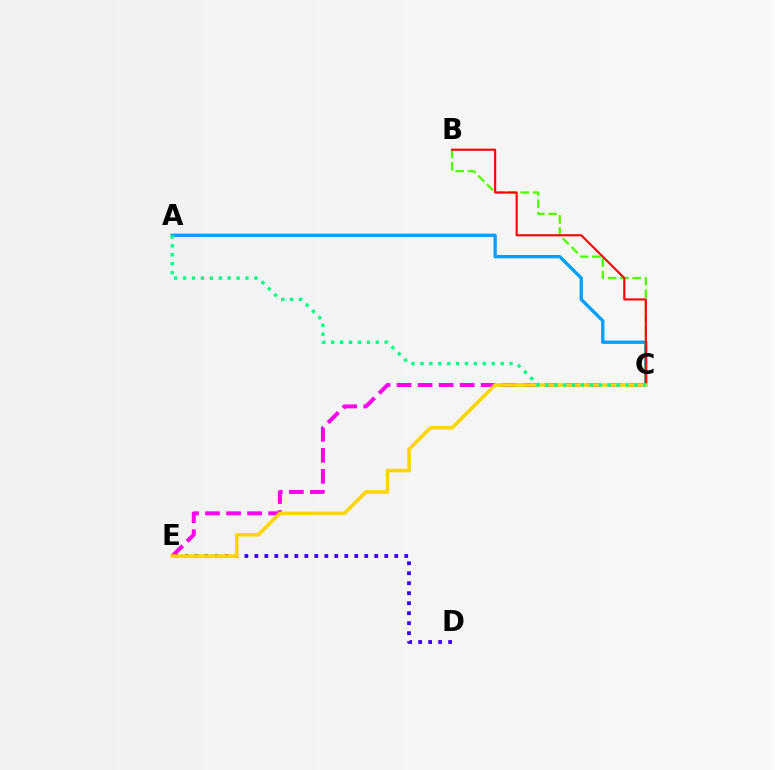{('A', 'C'): [{'color': '#009eff', 'line_style': 'solid', 'thickness': 2.37}, {'color': '#00ff86', 'line_style': 'dotted', 'thickness': 2.42}], ('B', 'C'): [{'color': '#4fff00', 'line_style': 'dashed', 'thickness': 1.67}, {'color': '#ff0000', 'line_style': 'solid', 'thickness': 1.52}], ('C', 'E'): [{'color': '#ff00ed', 'line_style': 'dashed', 'thickness': 2.86}, {'color': '#ffd500', 'line_style': 'solid', 'thickness': 2.57}], ('D', 'E'): [{'color': '#3700ff', 'line_style': 'dotted', 'thickness': 2.71}]}